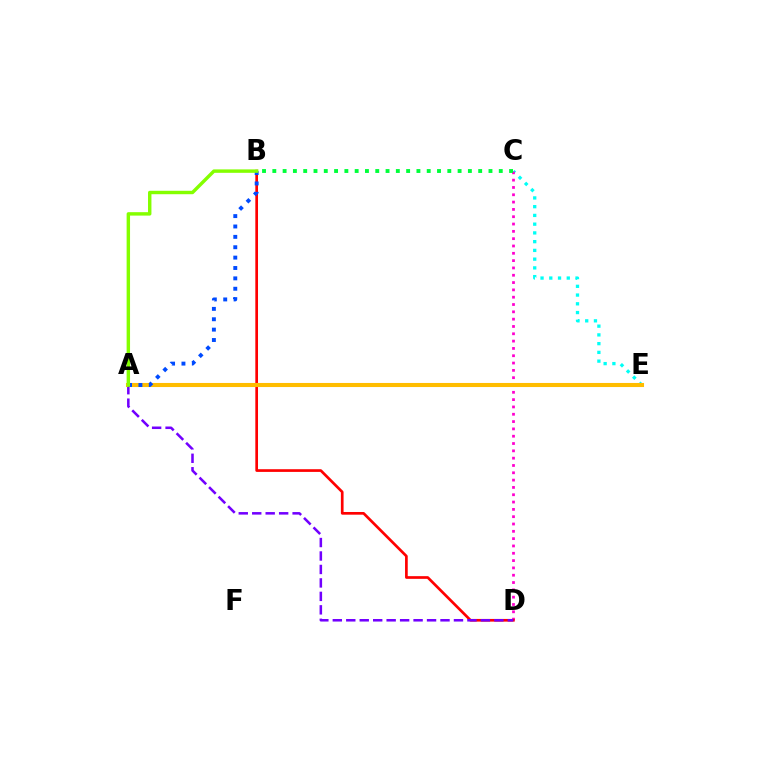{('C', 'E'): [{'color': '#00fff6', 'line_style': 'dotted', 'thickness': 2.38}], ('C', 'D'): [{'color': '#ff00cf', 'line_style': 'dotted', 'thickness': 1.99}], ('B', 'D'): [{'color': '#ff0000', 'line_style': 'solid', 'thickness': 1.94}], ('A', 'D'): [{'color': '#7200ff', 'line_style': 'dashed', 'thickness': 1.83}], ('A', 'E'): [{'color': '#ffbd00', 'line_style': 'solid', 'thickness': 2.94}], ('A', 'B'): [{'color': '#004bff', 'line_style': 'dotted', 'thickness': 2.82}, {'color': '#84ff00', 'line_style': 'solid', 'thickness': 2.46}], ('B', 'C'): [{'color': '#00ff39', 'line_style': 'dotted', 'thickness': 2.8}]}